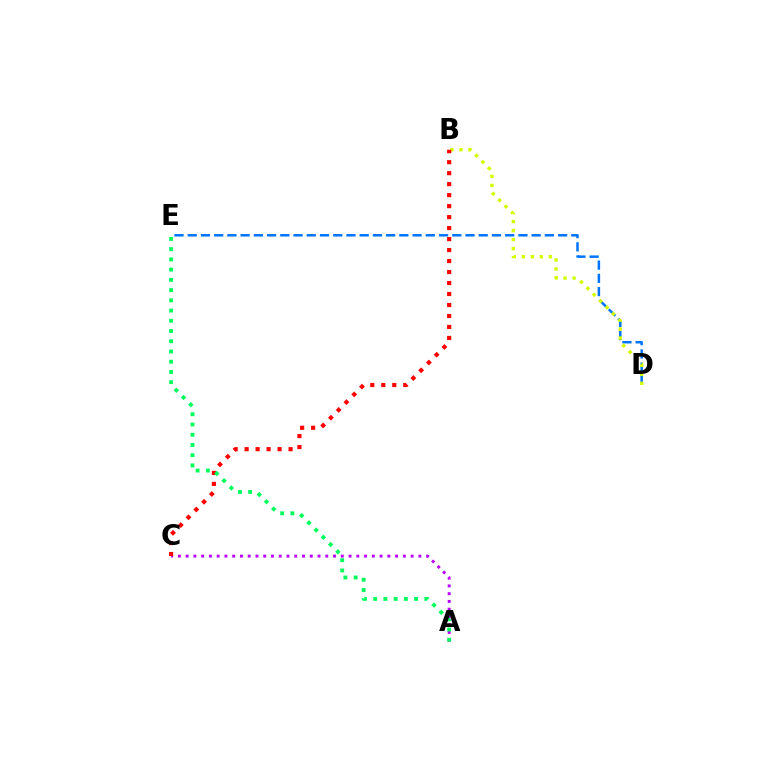{('D', 'E'): [{'color': '#0074ff', 'line_style': 'dashed', 'thickness': 1.8}], ('A', 'C'): [{'color': '#b900ff', 'line_style': 'dotted', 'thickness': 2.11}], ('B', 'D'): [{'color': '#d1ff00', 'line_style': 'dotted', 'thickness': 2.45}], ('B', 'C'): [{'color': '#ff0000', 'line_style': 'dotted', 'thickness': 2.98}], ('A', 'E'): [{'color': '#00ff5c', 'line_style': 'dotted', 'thickness': 2.78}]}